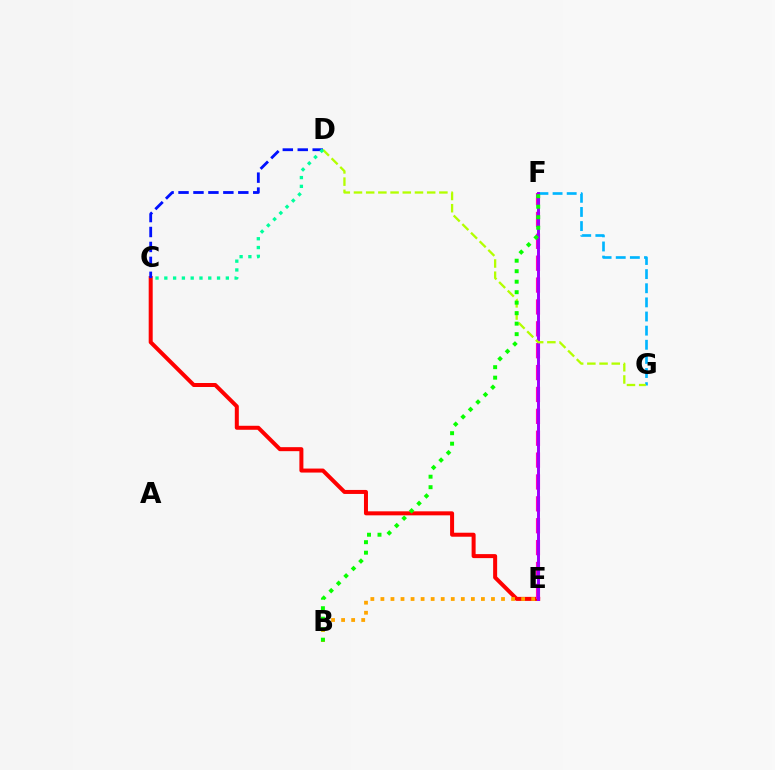{('C', 'E'): [{'color': '#ff0000', 'line_style': 'solid', 'thickness': 2.88}], ('E', 'F'): [{'color': '#ff00bd', 'line_style': 'dashed', 'thickness': 2.97}, {'color': '#9b00ff', 'line_style': 'solid', 'thickness': 2.14}], ('C', 'D'): [{'color': '#0010ff', 'line_style': 'dashed', 'thickness': 2.03}, {'color': '#00ff9d', 'line_style': 'dotted', 'thickness': 2.39}], ('F', 'G'): [{'color': '#00b5ff', 'line_style': 'dashed', 'thickness': 1.92}], ('D', 'G'): [{'color': '#b3ff00', 'line_style': 'dashed', 'thickness': 1.66}], ('B', 'E'): [{'color': '#ffa500', 'line_style': 'dotted', 'thickness': 2.73}], ('B', 'F'): [{'color': '#08ff00', 'line_style': 'dotted', 'thickness': 2.85}]}